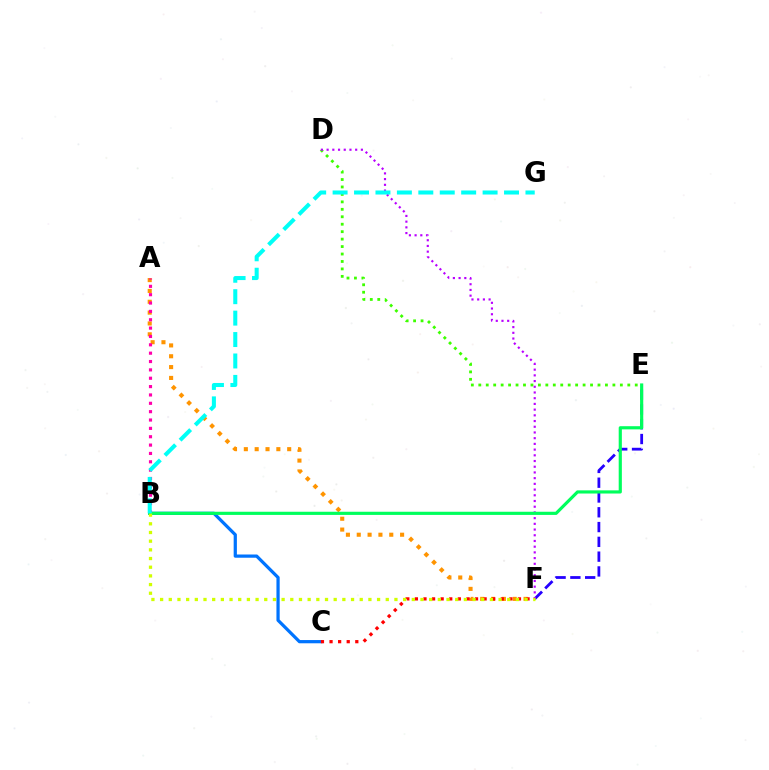{('A', 'F'): [{'color': '#ff9400', 'line_style': 'dotted', 'thickness': 2.94}], ('A', 'B'): [{'color': '#ff00ac', 'line_style': 'dotted', 'thickness': 2.27}], ('B', 'C'): [{'color': '#0074ff', 'line_style': 'solid', 'thickness': 2.33}], ('C', 'F'): [{'color': '#ff0000', 'line_style': 'dotted', 'thickness': 2.33}], ('D', 'E'): [{'color': '#3dff00', 'line_style': 'dotted', 'thickness': 2.02}], ('E', 'F'): [{'color': '#2500ff', 'line_style': 'dashed', 'thickness': 2.01}], ('D', 'F'): [{'color': '#b900ff', 'line_style': 'dotted', 'thickness': 1.55}], ('B', 'E'): [{'color': '#00ff5c', 'line_style': 'solid', 'thickness': 2.28}], ('B', 'F'): [{'color': '#d1ff00', 'line_style': 'dotted', 'thickness': 2.36}], ('B', 'G'): [{'color': '#00fff6', 'line_style': 'dashed', 'thickness': 2.91}]}